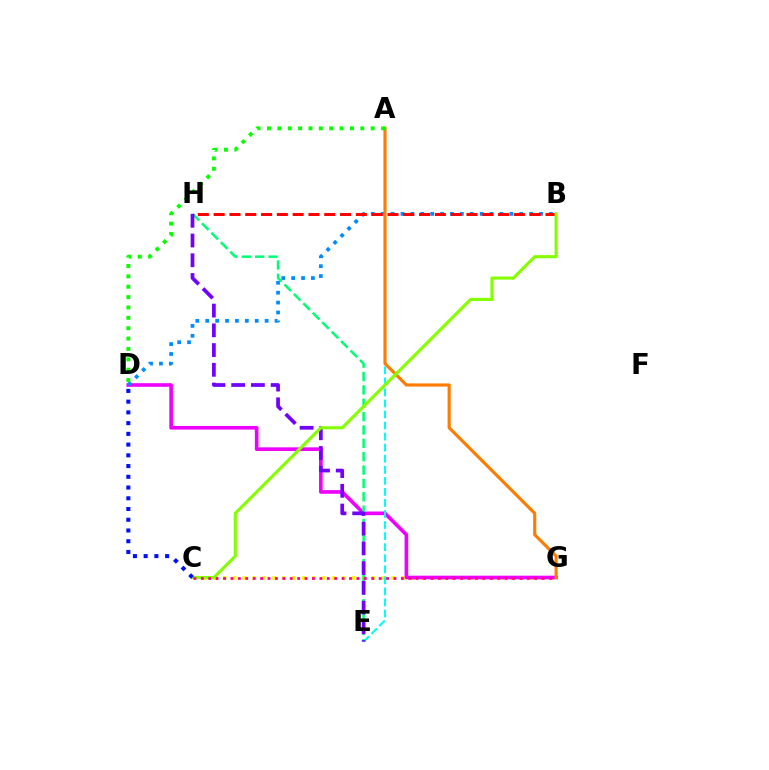{('C', 'G'): [{'color': '#fcf500', 'line_style': 'dotted', 'thickness': 2.69}, {'color': '#ff0094', 'line_style': 'dotted', 'thickness': 2.01}], ('D', 'G'): [{'color': '#ee00ff', 'line_style': 'solid', 'thickness': 2.62}], ('B', 'D'): [{'color': '#008cff', 'line_style': 'dotted', 'thickness': 2.69}], ('E', 'H'): [{'color': '#00ff74', 'line_style': 'dashed', 'thickness': 1.82}, {'color': '#7200ff', 'line_style': 'dashed', 'thickness': 2.68}], ('A', 'E'): [{'color': '#00fff6', 'line_style': 'dashed', 'thickness': 1.5}], ('B', 'H'): [{'color': '#ff0000', 'line_style': 'dashed', 'thickness': 2.15}], ('A', 'G'): [{'color': '#ff7c00', 'line_style': 'solid', 'thickness': 2.26}], ('B', 'C'): [{'color': '#84ff00', 'line_style': 'solid', 'thickness': 2.23}], ('A', 'D'): [{'color': '#08ff00', 'line_style': 'dotted', 'thickness': 2.82}], ('C', 'D'): [{'color': '#0010ff', 'line_style': 'dotted', 'thickness': 2.92}]}